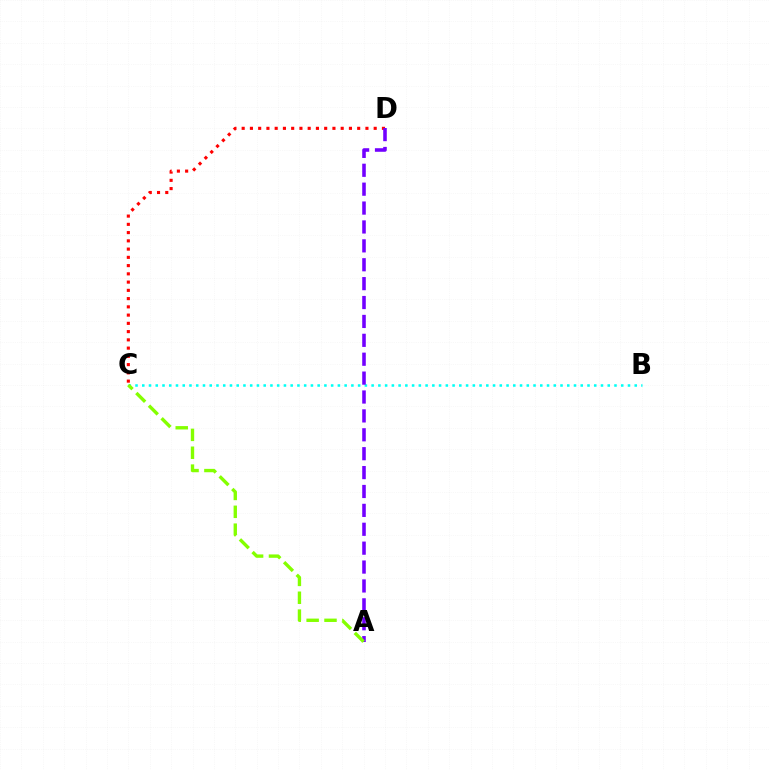{('C', 'D'): [{'color': '#ff0000', 'line_style': 'dotted', 'thickness': 2.24}], ('B', 'C'): [{'color': '#00fff6', 'line_style': 'dotted', 'thickness': 1.83}], ('A', 'D'): [{'color': '#7200ff', 'line_style': 'dashed', 'thickness': 2.57}], ('A', 'C'): [{'color': '#84ff00', 'line_style': 'dashed', 'thickness': 2.43}]}